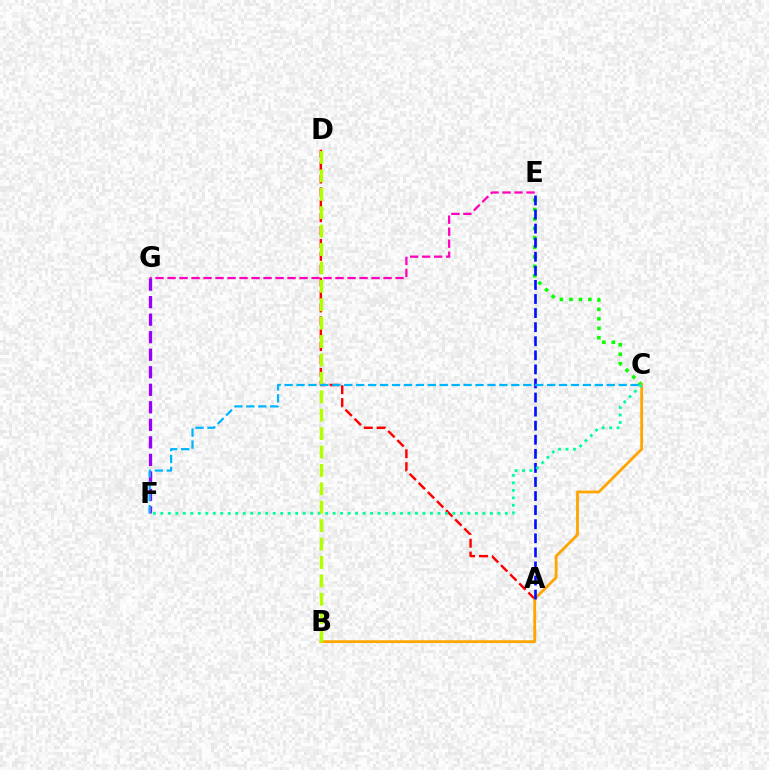{('A', 'D'): [{'color': '#ff0000', 'line_style': 'dashed', 'thickness': 1.75}], ('C', 'E'): [{'color': '#08ff00', 'line_style': 'dotted', 'thickness': 2.57}], ('B', 'C'): [{'color': '#ffa500', 'line_style': 'solid', 'thickness': 2.03}], ('A', 'E'): [{'color': '#0010ff', 'line_style': 'dashed', 'thickness': 1.91}], ('E', 'G'): [{'color': '#ff00bd', 'line_style': 'dashed', 'thickness': 1.63}], ('C', 'F'): [{'color': '#00ff9d', 'line_style': 'dotted', 'thickness': 2.03}, {'color': '#00b5ff', 'line_style': 'dashed', 'thickness': 1.62}], ('F', 'G'): [{'color': '#9b00ff', 'line_style': 'dashed', 'thickness': 2.38}], ('B', 'D'): [{'color': '#b3ff00', 'line_style': 'dashed', 'thickness': 2.5}]}